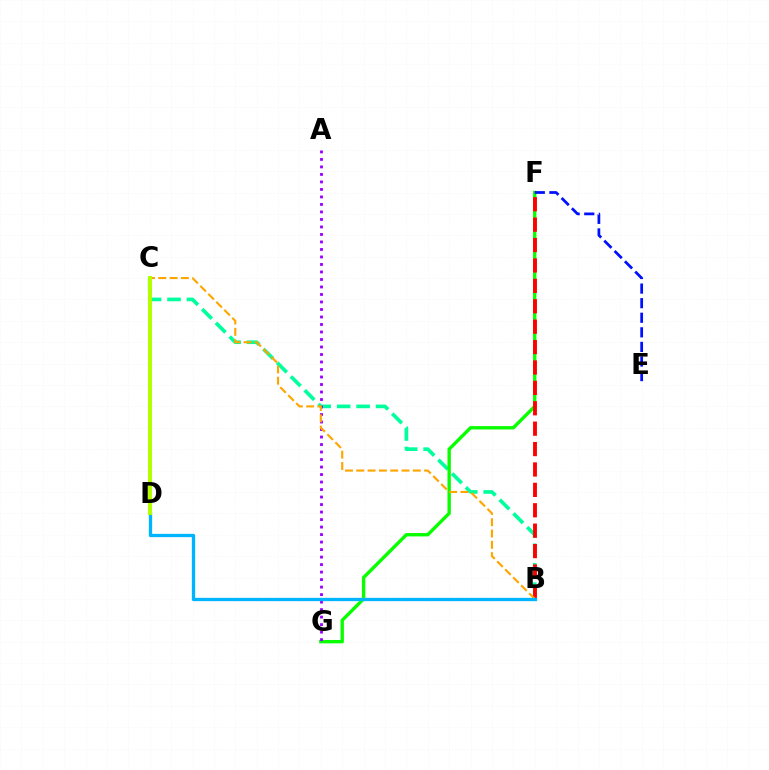{('B', 'C'): [{'color': '#00ff9d', 'line_style': 'dashed', 'thickness': 2.64}, {'color': '#ffa500', 'line_style': 'dashed', 'thickness': 1.54}], ('C', 'D'): [{'color': '#ff00bd', 'line_style': 'dashed', 'thickness': 1.65}, {'color': '#b3ff00', 'line_style': 'solid', 'thickness': 2.92}], ('F', 'G'): [{'color': '#08ff00', 'line_style': 'solid', 'thickness': 2.42}], ('B', 'F'): [{'color': '#ff0000', 'line_style': 'dashed', 'thickness': 2.77}], ('A', 'G'): [{'color': '#9b00ff', 'line_style': 'dotted', 'thickness': 2.04}], ('E', 'F'): [{'color': '#0010ff', 'line_style': 'dashed', 'thickness': 1.98}], ('B', 'D'): [{'color': '#00b5ff', 'line_style': 'solid', 'thickness': 2.39}]}